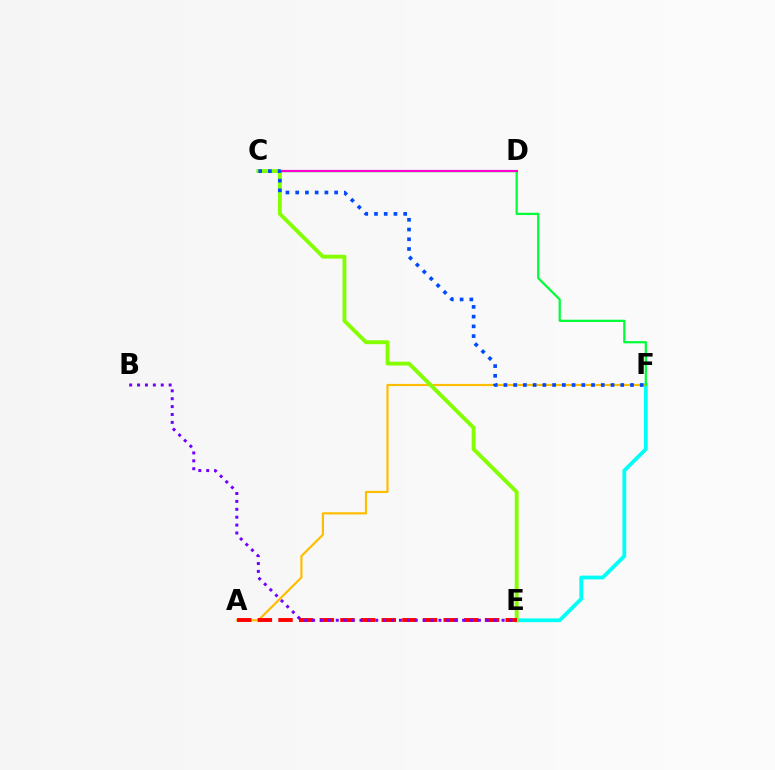{('E', 'F'): [{'color': '#00fff6', 'line_style': 'solid', 'thickness': 2.72}], ('A', 'F'): [{'color': '#ffbd00', 'line_style': 'solid', 'thickness': 1.57}], ('C', 'F'): [{'color': '#00ff39', 'line_style': 'solid', 'thickness': 1.62}, {'color': '#004bff', 'line_style': 'dotted', 'thickness': 2.64}], ('C', 'D'): [{'color': '#ff00cf', 'line_style': 'solid', 'thickness': 1.55}], ('C', 'E'): [{'color': '#84ff00', 'line_style': 'solid', 'thickness': 2.79}], ('A', 'E'): [{'color': '#ff0000', 'line_style': 'dashed', 'thickness': 2.81}], ('B', 'E'): [{'color': '#7200ff', 'line_style': 'dotted', 'thickness': 2.15}]}